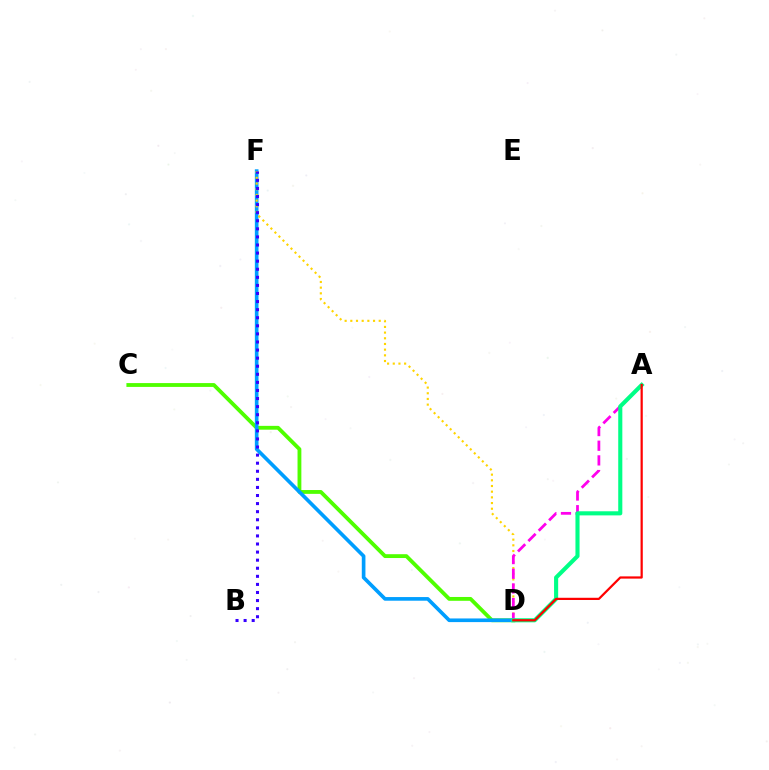{('C', 'D'): [{'color': '#4fff00', 'line_style': 'solid', 'thickness': 2.76}], ('D', 'F'): [{'color': '#009eff', 'line_style': 'solid', 'thickness': 2.63}, {'color': '#ffd500', 'line_style': 'dotted', 'thickness': 1.54}], ('A', 'D'): [{'color': '#ff00ed', 'line_style': 'dashed', 'thickness': 1.99}, {'color': '#00ff86', 'line_style': 'solid', 'thickness': 2.95}, {'color': '#ff0000', 'line_style': 'solid', 'thickness': 1.6}], ('B', 'F'): [{'color': '#3700ff', 'line_style': 'dotted', 'thickness': 2.2}]}